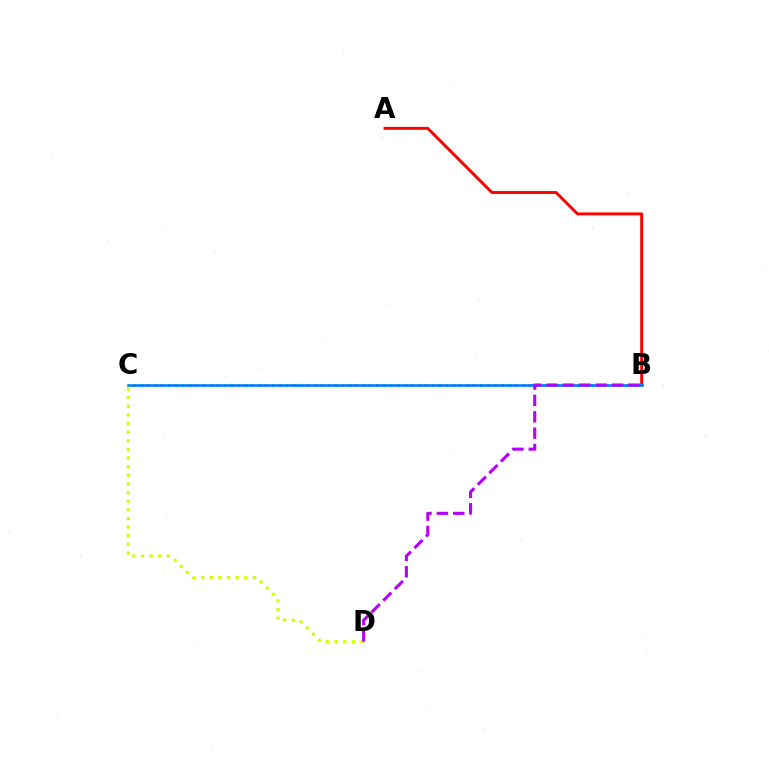{('A', 'B'): [{'color': '#ff0000', 'line_style': 'solid', 'thickness': 2.1}], ('B', 'C'): [{'color': '#00ff5c', 'line_style': 'dotted', 'thickness': 1.89}, {'color': '#0074ff', 'line_style': 'solid', 'thickness': 1.84}], ('C', 'D'): [{'color': '#d1ff00', 'line_style': 'dotted', 'thickness': 2.34}], ('B', 'D'): [{'color': '#b900ff', 'line_style': 'dashed', 'thickness': 2.23}]}